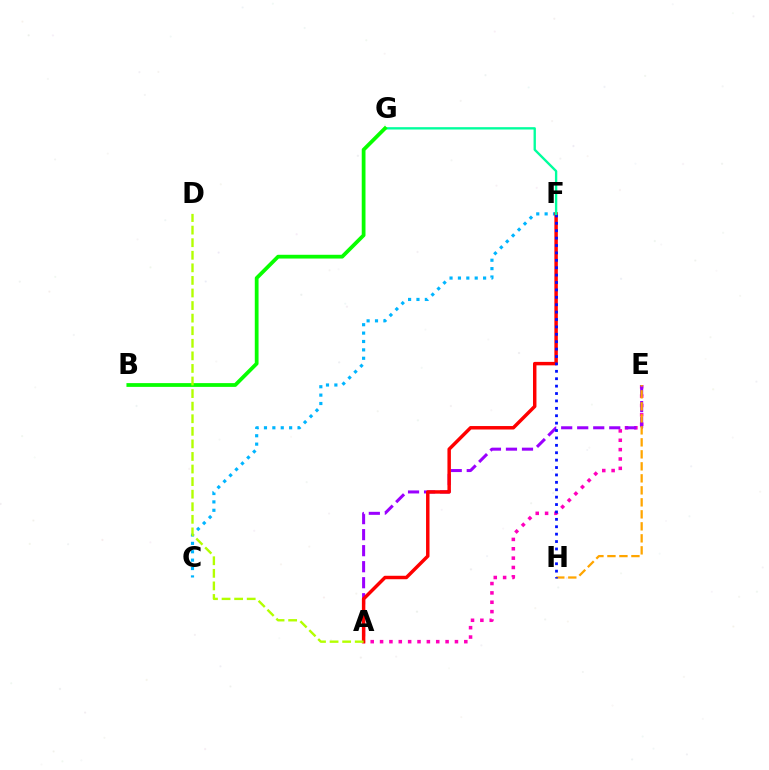{('A', 'E'): [{'color': '#ff00bd', 'line_style': 'dotted', 'thickness': 2.54}, {'color': '#9b00ff', 'line_style': 'dashed', 'thickness': 2.18}], ('C', 'F'): [{'color': '#00b5ff', 'line_style': 'dotted', 'thickness': 2.28}], ('E', 'H'): [{'color': '#ffa500', 'line_style': 'dashed', 'thickness': 1.63}], ('A', 'F'): [{'color': '#ff0000', 'line_style': 'solid', 'thickness': 2.49}], ('F', 'H'): [{'color': '#0010ff', 'line_style': 'dotted', 'thickness': 2.01}], ('F', 'G'): [{'color': '#00ff9d', 'line_style': 'solid', 'thickness': 1.69}], ('B', 'G'): [{'color': '#08ff00', 'line_style': 'solid', 'thickness': 2.71}], ('A', 'D'): [{'color': '#b3ff00', 'line_style': 'dashed', 'thickness': 1.71}]}